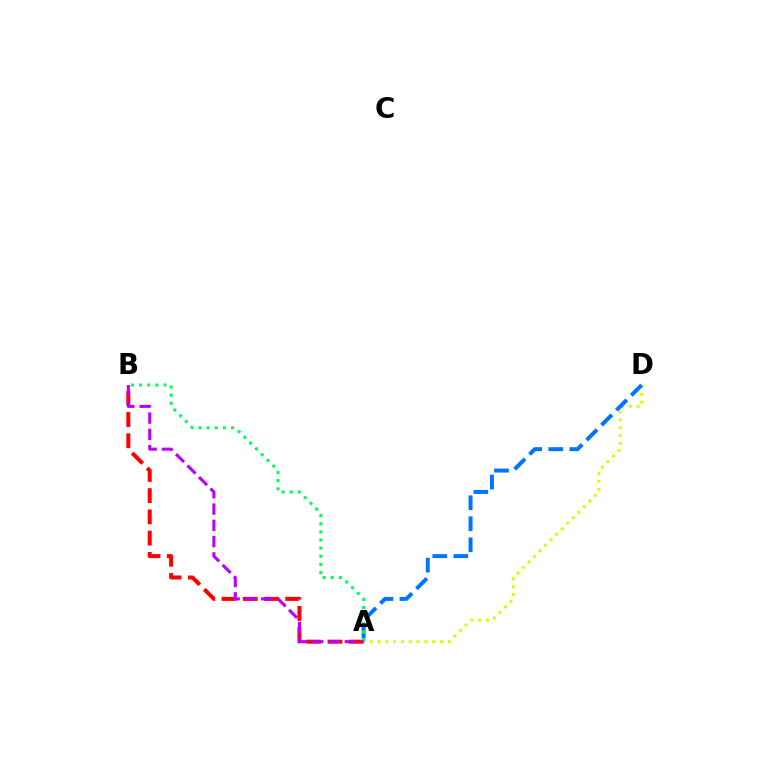{('A', 'B'): [{'color': '#ff0000', 'line_style': 'dashed', 'thickness': 2.89}, {'color': '#00ff5c', 'line_style': 'dotted', 'thickness': 2.21}, {'color': '#b900ff', 'line_style': 'dashed', 'thickness': 2.21}], ('A', 'D'): [{'color': '#d1ff00', 'line_style': 'dotted', 'thickness': 2.13}, {'color': '#0074ff', 'line_style': 'dashed', 'thickness': 2.86}]}